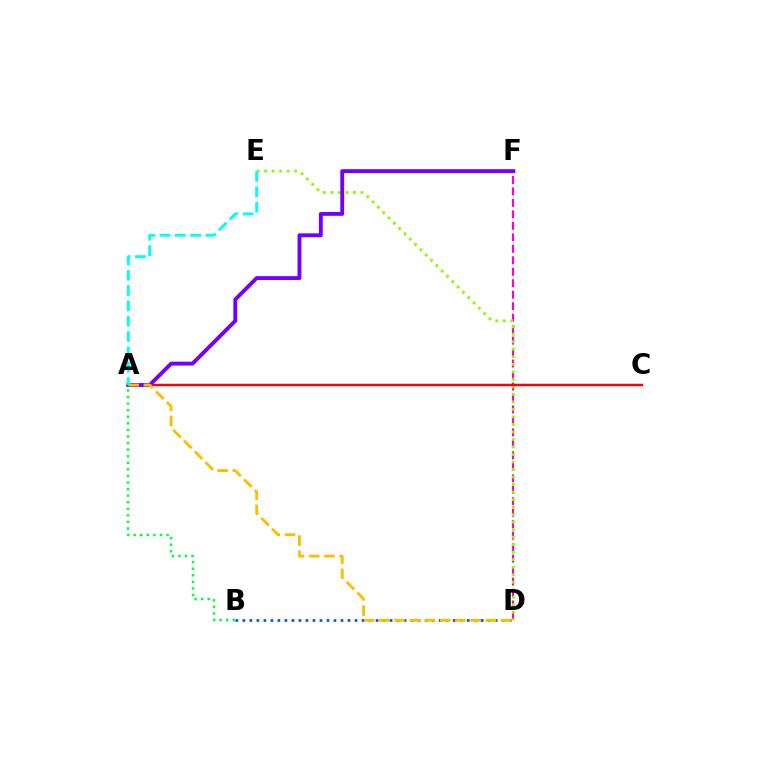{('D', 'F'): [{'color': '#ff00cf', 'line_style': 'dashed', 'thickness': 1.56}], ('D', 'E'): [{'color': '#84ff00', 'line_style': 'dotted', 'thickness': 2.04}], ('A', 'C'): [{'color': '#ff0000', 'line_style': 'solid', 'thickness': 1.78}], ('B', 'D'): [{'color': '#004bff', 'line_style': 'dotted', 'thickness': 1.91}], ('A', 'F'): [{'color': '#7200ff', 'line_style': 'solid', 'thickness': 2.78}], ('A', 'D'): [{'color': '#ffbd00', 'line_style': 'dashed', 'thickness': 2.07}], ('A', 'E'): [{'color': '#00fff6', 'line_style': 'dashed', 'thickness': 2.08}], ('A', 'B'): [{'color': '#00ff39', 'line_style': 'dotted', 'thickness': 1.79}]}